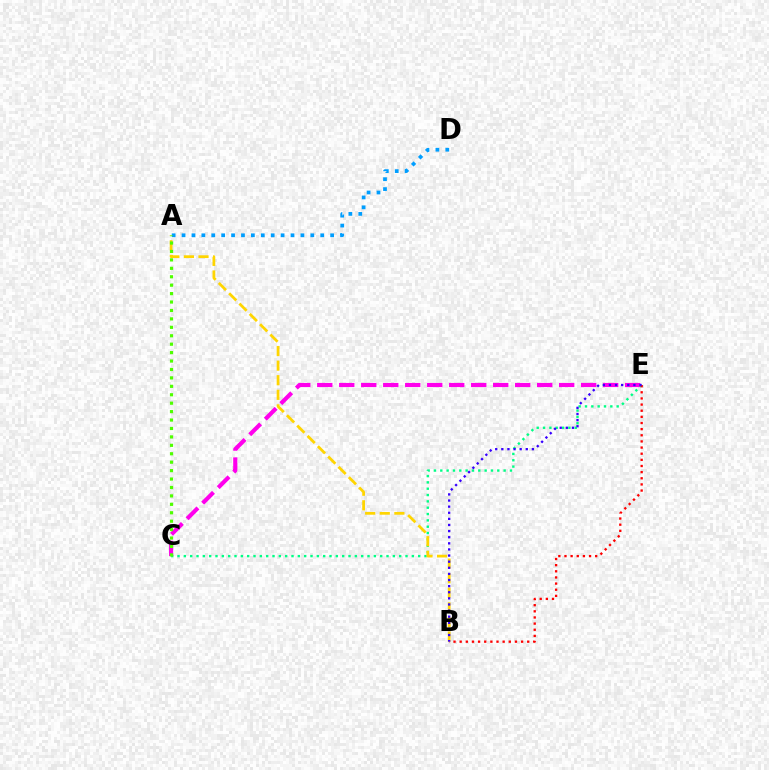{('C', 'E'): [{'color': '#ff00ed', 'line_style': 'dashed', 'thickness': 2.99}, {'color': '#00ff86', 'line_style': 'dotted', 'thickness': 1.72}], ('A', 'B'): [{'color': '#ffd500', 'line_style': 'dashed', 'thickness': 1.98}], ('A', 'D'): [{'color': '#009eff', 'line_style': 'dotted', 'thickness': 2.69}], ('A', 'C'): [{'color': '#4fff00', 'line_style': 'dotted', 'thickness': 2.29}], ('B', 'E'): [{'color': '#ff0000', 'line_style': 'dotted', 'thickness': 1.67}, {'color': '#3700ff', 'line_style': 'dotted', 'thickness': 1.66}]}